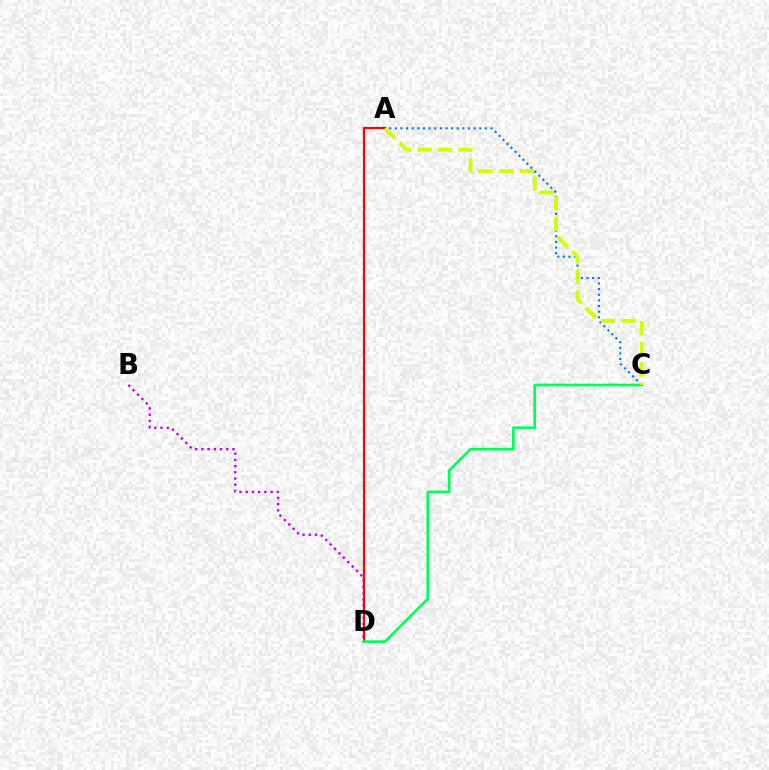{('A', 'C'): [{'color': '#0074ff', 'line_style': 'dotted', 'thickness': 1.53}, {'color': '#d1ff00', 'line_style': 'dashed', 'thickness': 2.8}], ('B', 'D'): [{'color': '#b900ff', 'line_style': 'dotted', 'thickness': 1.69}], ('A', 'D'): [{'color': '#ff0000', 'line_style': 'solid', 'thickness': 1.58}], ('C', 'D'): [{'color': '#00ff5c', 'line_style': 'solid', 'thickness': 1.94}]}